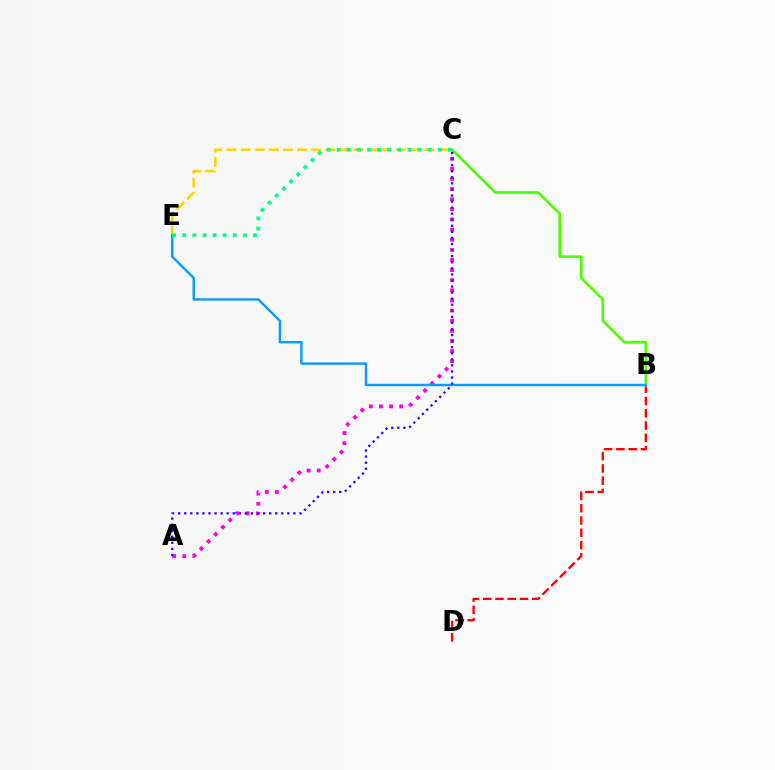{('B', 'D'): [{'color': '#ff0000', 'line_style': 'dashed', 'thickness': 1.67}], ('C', 'E'): [{'color': '#ffd500', 'line_style': 'dashed', 'thickness': 1.92}, {'color': '#00ff86', 'line_style': 'dotted', 'thickness': 2.75}], ('A', 'C'): [{'color': '#ff00ed', 'line_style': 'dotted', 'thickness': 2.75}, {'color': '#3700ff', 'line_style': 'dotted', 'thickness': 1.65}], ('B', 'C'): [{'color': '#4fff00', 'line_style': 'solid', 'thickness': 1.92}], ('B', 'E'): [{'color': '#009eff', 'line_style': 'solid', 'thickness': 1.73}]}